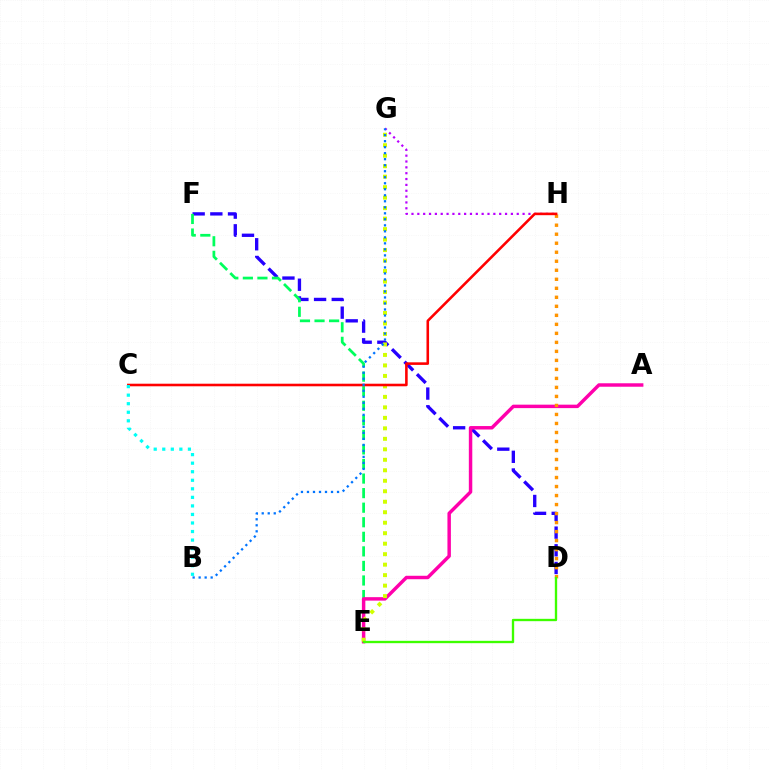{('D', 'F'): [{'color': '#2500ff', 'line_style': 'dashed', 'thickness': 2.4}], ('G', 'H'): [{'color': '#b900ff', 'line_style': 'dotted', 'thickness': 1.59}], ('E', 'F'): [{'color': '#00ff5c', 'line_style': 'dashed', 'thickness': 1.98}], ('A', 'E'): [{'color': '#ff00ac', 'line_style': 'solid', 'thickness': 2.49}], ('E', 'G'): [{'color': '#d1ff00', 'line_style': 'dotted', 'thickness': 2.85}], ('D', 'H'): [{'color': '#ff9400', 'line_style': 'dotted', 'thickness': 2.45}], ('C', 'H'): [{'color': '#ff0000', 'line_style': 'solid', 'thickness': 1.86}], ('B', 'C'): [{'color': '#00fff6', 'line_style': 'dotted', 'thickness': 2.32}], ('B', 'G'): [{'color': '#0074ff', 'line_style': 'dotted', 'thickness': 1.63}], ('D', 'E'): [{'color': '#3dff00', 'line_style': 'solid', 'thickness': 1.69}]}